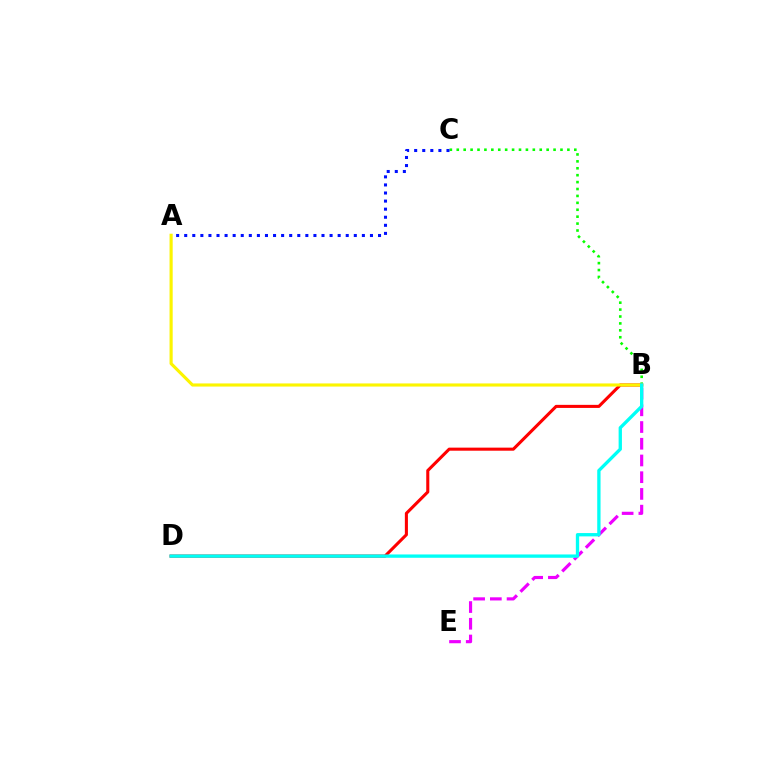{('B', 'C'): [{'color': '#08ff00', 'line_style': 'dotted', 'thickness': 1.88}], ('B', 'E'): [{'color': '#ee00ff', 'line_style': 'dashed', 'thickness': 2.27}], ('B', 'D'): [{'color': '#ff0000', 'line_style': 'solid', 'thickness': 2.21}, {'color': '#00fff6', 'line_style': 'solid', 'thickness': 2.39}], ('A', 'B'): [{'color': '#fcf500', 'line_style': 'solid', 'thickness': 2.26}], ('A', 'C'): [{'color': '#0010ff', 'line_style': 'dotted', 'thickness': 2.19}]}